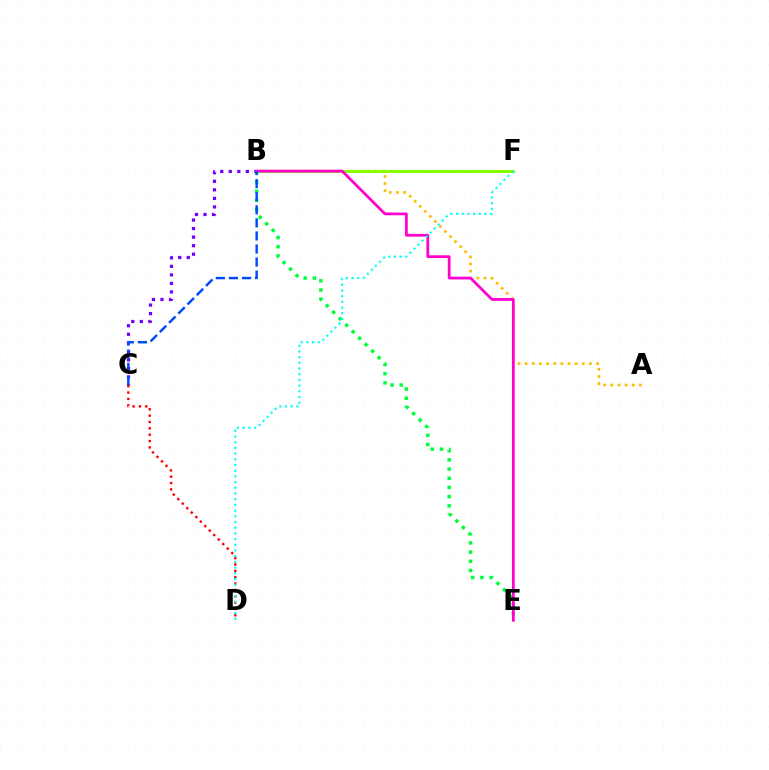{('A', 'B'): [{'color': '#ffbd00', 'line_style': 'dotted', 'thickness': 1.94}], ('B', 'E'): [{'color': '#00ff39', 'line_style': 'dotted', 'thickness': 2.5}, {'color': '#ff00cf', 'line_style': 'solid', 'thickness': 1.98}], ('B', 'C'): [{'color': '#7200ff', 'line_style': 'dotted', 'thickness': 2.32}, {'color': '#004bff', 'line_style': 'dashed', 'thickness': 1.78}], ('B', 'F'): [{'color': '#84ff00', 'line_style': 'solid', 'thickness': 2.14}], ('C', 'D'): [{'color': '#ff0000', 'line_style': 'dotted', 'thickness': 1.73}], ('D', 'F'): [{'color': '#00fff6', 'line_style': 'dotted', 'thickness': 1.55}]}